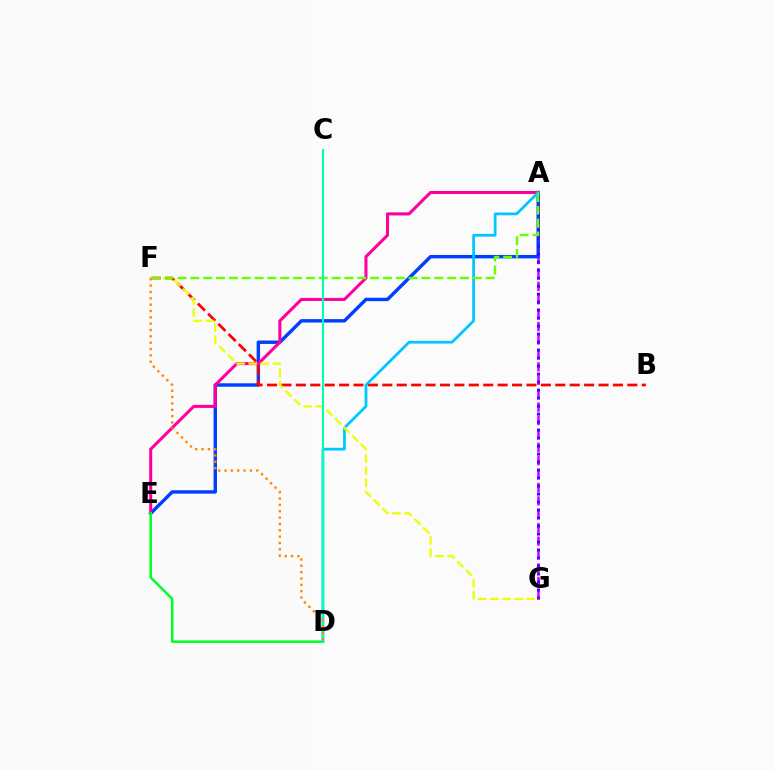{('A', 'G'): [{'color': '#d600ff', 'line_style': 'dashed', 'thickness': 1.82}, {'color': '#4f00ff', 'line_style': 'dotted', 'thickness': 2.17}], ('A', 'E'): [{'color': '#003fff', 'line_style': 'solid', 'thickness': 2.46}, {'color': '#ff00a0', 'line_style': 'solid', 'thickness': 2.19}], ('B', 'F'): [{'color': '#ff0000', 'line_style': 'dashed', 'thickness': 1.96}], ('D', 'E'): [{'color': '#00ff27', 'line_style': 'solid', 'thickness': 1.83}], ('A', 'D'): [{'color': '#00c7ff', 'line_style': 'solid', 'thickness': 1.99}], ('F', 'G'): [{'color': '#eeff00', 'line_style': 'dashed', 'thickness': 1.65}], ('A', 'F'): [{'color': '#66ff00', 'line_style': 'dashed', 'thickness': 1.74}], ('C', 'D'): [{'color': '#00ffaf', 'line_style': 'solid', 'thickness': 1.5}], ('D', 'F'): [{'color': '#ff8800', 'line_style': 'dotted', 'thickness': 1.72}]}